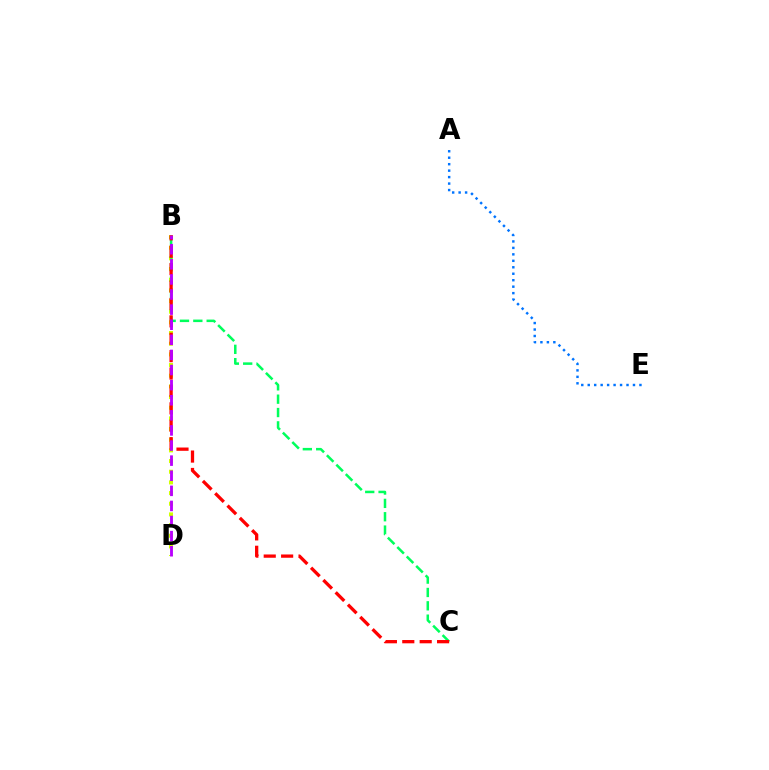{('B', 'D'): [{'color': '#d1ff00', 'line_style': 'dotted', 'thickness': 2.9}, {'color': '#b900ff', 'line_style': 'dashed', 'thickness': 2.05}], ('B', 'C'): [{'color': '#00ff5c', 'line_style': 'dashed', 'thickness': 1.81}, {'color': '#ff0000', 'line_style': 'dashed', 'thickness': 2.36}], ('A', 'E'): [{'color': '#0074ff', 'line_style': 'dotted', 'thickness': 1.76}]}